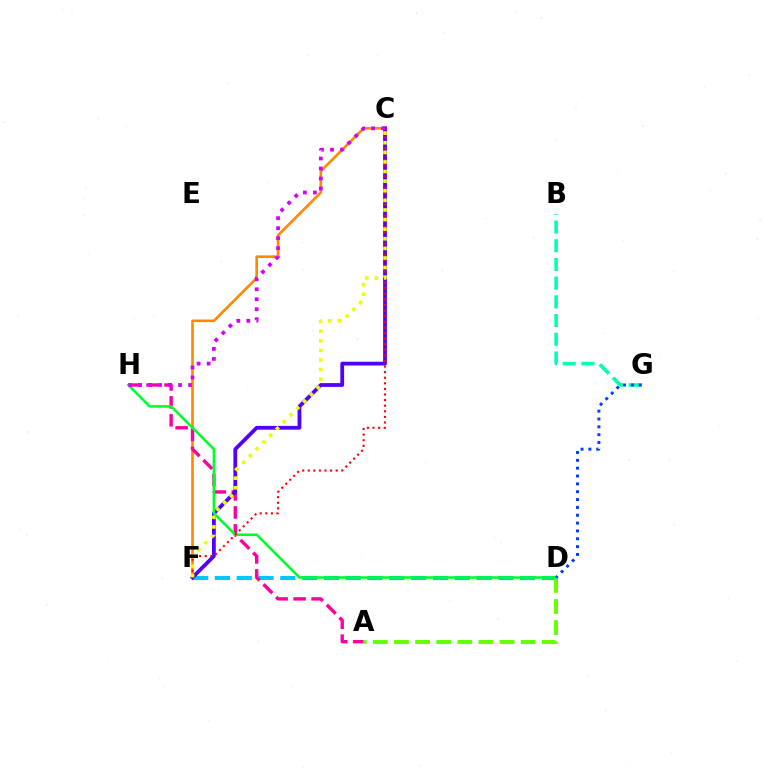{('B', 'G'): [{'color': '#00ffaf', 'line_style': 'dashed', 'thickness': 2.54}], ('D', 'F'): [{'color': '#00c7ff', 'line_style': 'dashed', 'thickness': 2.96}], ('C', 'F'): [{'color': '#ff8800', 'line_style': 'solid', 'thickness': 1.88}, {'color': '#4f00ff', 'line_style': 'solid', 'thickness': 2.72}, {'color': '#ff0000', 'line_style': 'dotted', 'thickness': 1.52}, {'color': '#eeff00', 'line_style': 'dotted', 'thickness': 2.61}], ('A', 'D'): [{'color': '#66ff00', 'line_style': 'dashed', 'thickness': 2.87}], ('A', 'H'): [{'color': '#ff00a0', 'line_style': 'dashed', 'thickness': 2.44}], ('D', 'H'): [{'color': '#00ff27', 'line_style': 'solid', 'thickness': 1.84}], ('C', 'H'): [{'color': '#d600ff', 'line_style': 'dotted', 'thickness': 2.71}], ('D', 'G'): [{'color': '#003fff', 'line_style': 'dotted', 'thickness': 2.13}]}